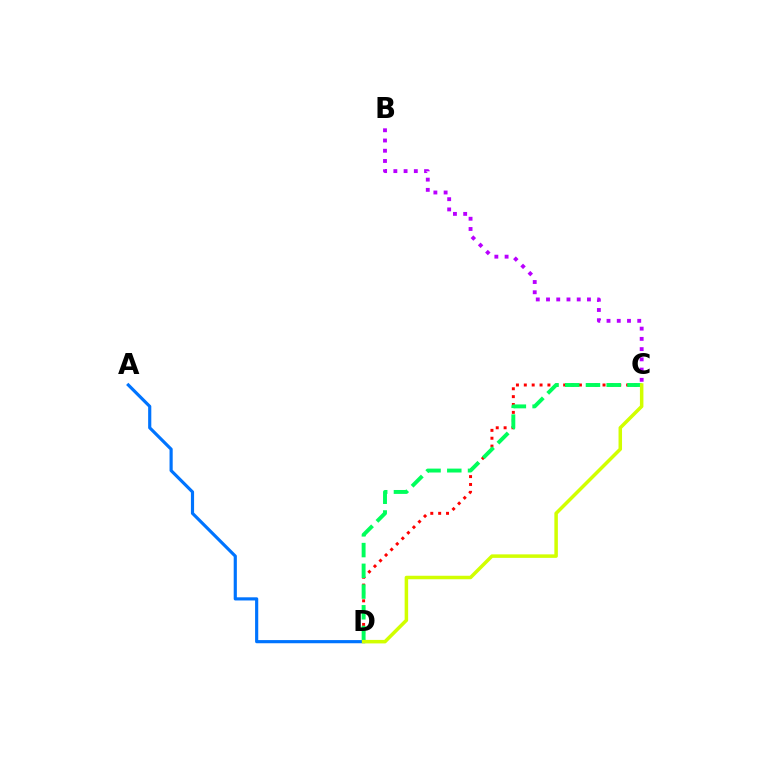{('A', 'D'): [{'color': '#0074ff', 'line_style': 'solid', 'thickness': 2.28}], ('C', 'D'): [{'color': '#ff0000', 'line_style': 'dotted', 'thickness': 2.14}, {'color': '#00ff5c', 'line_style': 'dashed', 'thickness': 2.82}, {'color': '#d1ff00', 'line_style': 'solid', 'thickness': 2.52}], ('B', 'C'): [{'color': '#b900ff', 'line_style': 'dotted', 'thickness': 2.78}]}